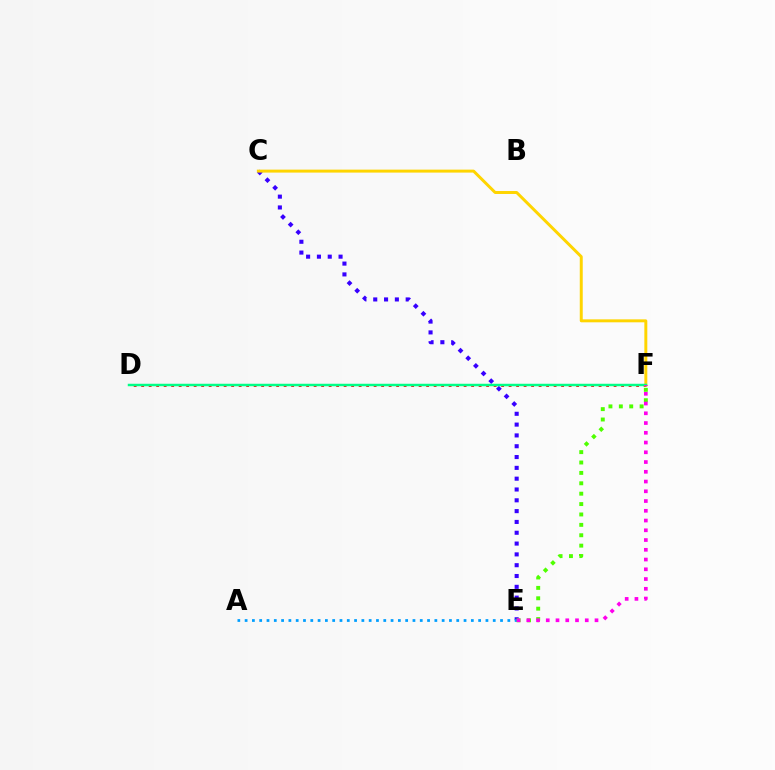{('C', 'E'): [{'color': '#3700ff', 'line_style': 'dotted', 'thickness': 2.94}], ('D', 'F'): [{'color': '#ff0000', 'line_style': 'dotted', 'thickness': 2.04}, {'color': '#00ff86', 'line_style': 'solid', 'thickness': 1.79}], ('C', 'F'): [{'color': '#ffd500', 'line_style': 'solid', 'thickness': 2.13}], ('A', 'E'): [{'color': '#009eff', 'line_style': 'dotted', 'thickness': 1.98}], ('E', 'F'): [{'color': '#4fff00', 'line_style': 'dotted', 'thickness': 2.82}, {'color': '#ff00ed', 'line_style': 'dotted', 'thickness': 2.65}]}